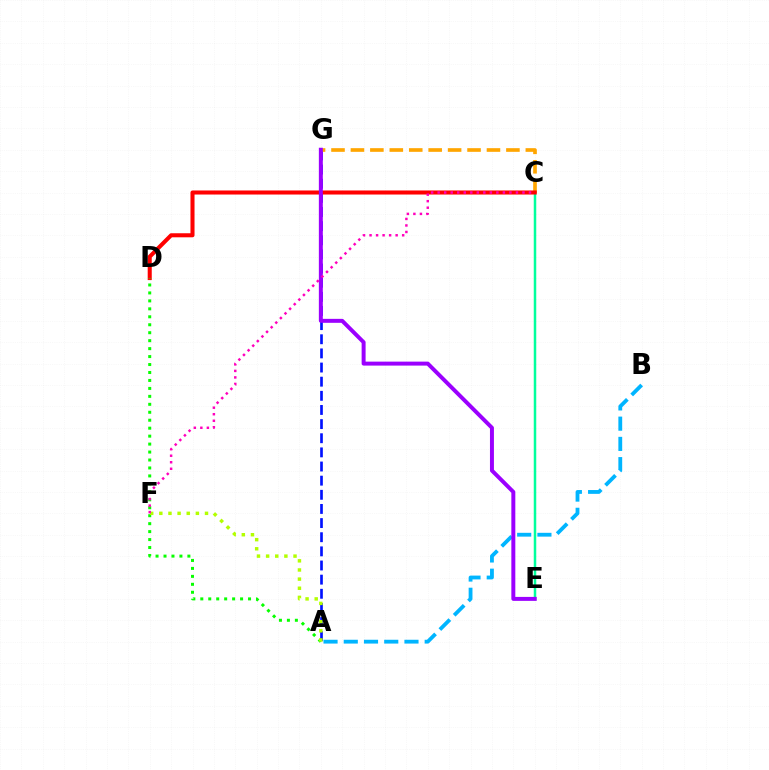{('A', 'B'): [{'color': '#00b5ff', 'line_style': 'dashed', 'thickness': 2.75}], ('C', 'E'): [{'color': '#00ff9d', 'line_style': 'solid', 'thickness': 1.8}], ('A', 'G'): [{'color': '#0010ff', 'line_style': 'dashed', 'thickness': 1.92}], ('C', 'G'): [{'color': '#ffa500', 'line_style': 'dashed', 'thickness': 2.64}], ('C', 'D'): [{'color': '#ff0000', 'line_style': 'solid', 'thickness': 2.92}], ('A', 'D'): [{'color': '#08ff00', 'line_style': 'dotted', 'thickness': 2.16}], ('A', 'F'): [{'color': '#b3ff00', 'line_style': 'dotted', 'thickness': 2.48}], ('E', 'G'): [{'color': '#9b00ff', 'line_style': 'solid', 'thickness': 2.85}], ('C', 'F'): [{'color': '#ff00bd', 'line_style': 'dotted', 'thickness': 1.77}]}